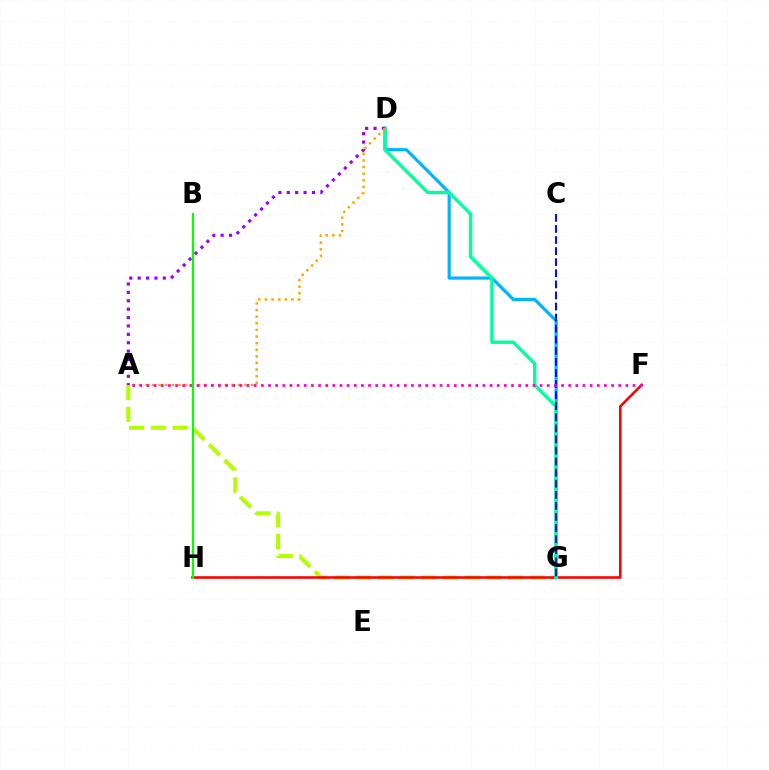{('A', 'G'): [{'color': '#b3ff00', 'line_style': 'dashed', 'thickness': 2.96}], ('F', 'H'): [{'color': '#ff0000', 'line_style': 'solid', 'thickness': 1.86}], ('D', 'G'): [{'color': '#00b5ff', 'line_style': 'solid', 'thickness': 2.29}, {'color': '#00ff9d', 'line_style': 'solid', 'thickness': 2.45}], ('A', 'D'): [{'color': '#9b00ff', 'line_style': 'dotted', 'thickness': 2.28}, {'color': '#ffa500', 'line_style': 'dotted', 'thickness': 1.8}], ('C', 'G'): [{'color': '#0010ff', 'line_style': 'dashed', 'thickness': 1.51}], ('A', 'F'): [{'color': '#ff00bd', 'line_style': 'dotted', 'thickness': 1.94}], ('B', 'H'): [{'color': '#08ff00', 'line_style': 'solid', 'thickness': 1.55}]}